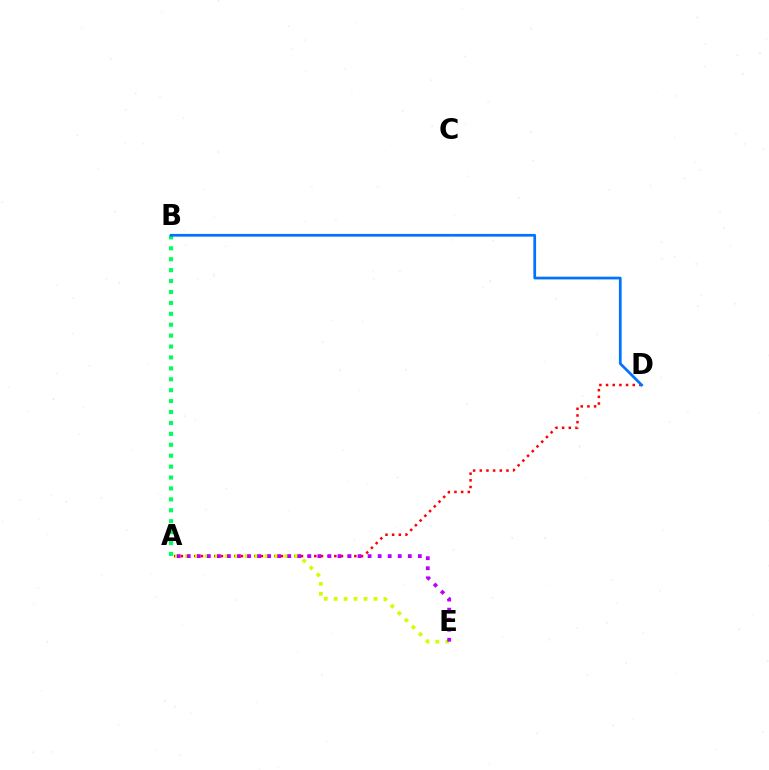{('A', 'B'): [{'color': '#00ff5c', 'line_style': 'dotted', 'thickness': 2.97}], ('A', 'D'): [{'color': '#ff0000', 'line_style': 'dotted', 'thickness': 1.81}], ('A', 'E'): [{'color': '#d1ff00', 'line_style': 'dotted', 'thickness': 2.7}, {'color': '#b900ff', 'line_style': 'dotted', 'thickness': 2.73}], ('B', 'D'): [{'color': '#0074ff', 'line_style': 'solid', 'thickness': 1.96}]}